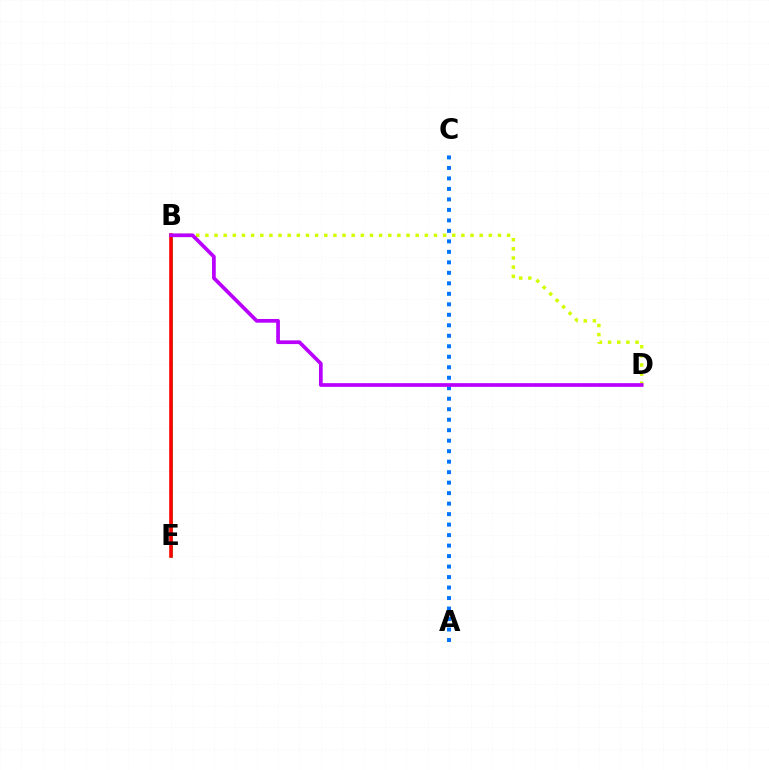{('A', 'C'): [{'color': '#0074ff', 'line_style': 'dotted', 'thickness': 2.85}], ('B', 'D'): [{'color': '#d1ff00', 'line_style': 'dotted', 'thickness': 2.48}, {'color': '#b900ff', 'line_style': 'solid', 'thickness': 2.67}], ('B', 'E'): [{'color': '#00ff5c', 'line_style': 'solid', 'thickness': 2.01}, {'color': '#ff0000', 'line_style': 'solid', 'thickness': 2.59}]}